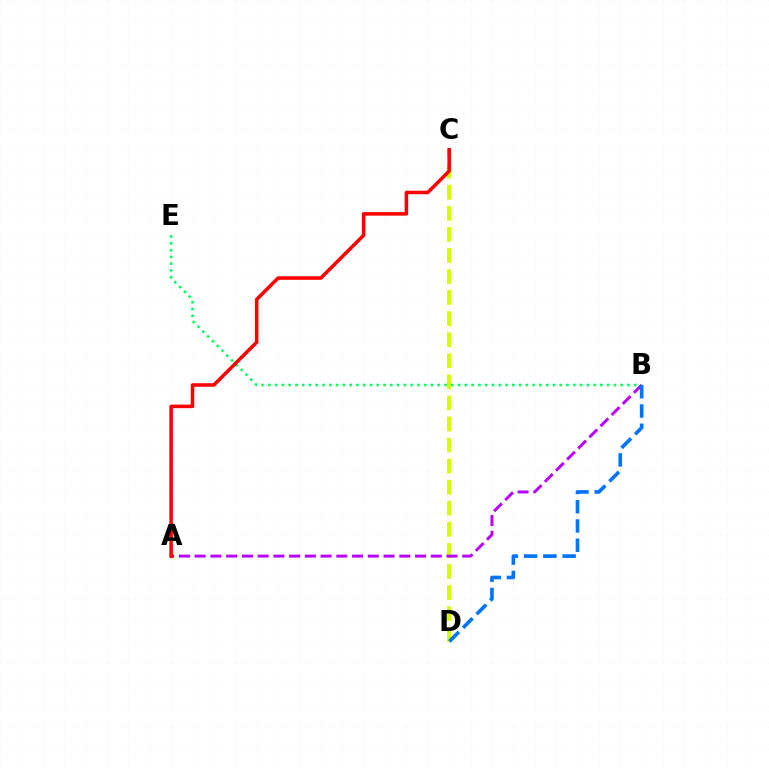{('C', 'D'): [{'color': '#d1ff00', 'line_style': 'dashed', 'thickness': 2.86}], ('B', 'E'): [{'color': '#00ff5c', 'line_style': 'dotted', 'thickness': 1.84}], ('A', 'B'): [{'color': '#b900ff', 'line_style': 'dashed', 'thickness': 2.14}], ('A', 'C'): [{'color': '#ff0000', 'line_style': 'solid', 'thickness': 2.54}], ('B', 'D'): [{'color': '#0074ff', 'line_style': 'dashed', 'thickness': 2.62}]}